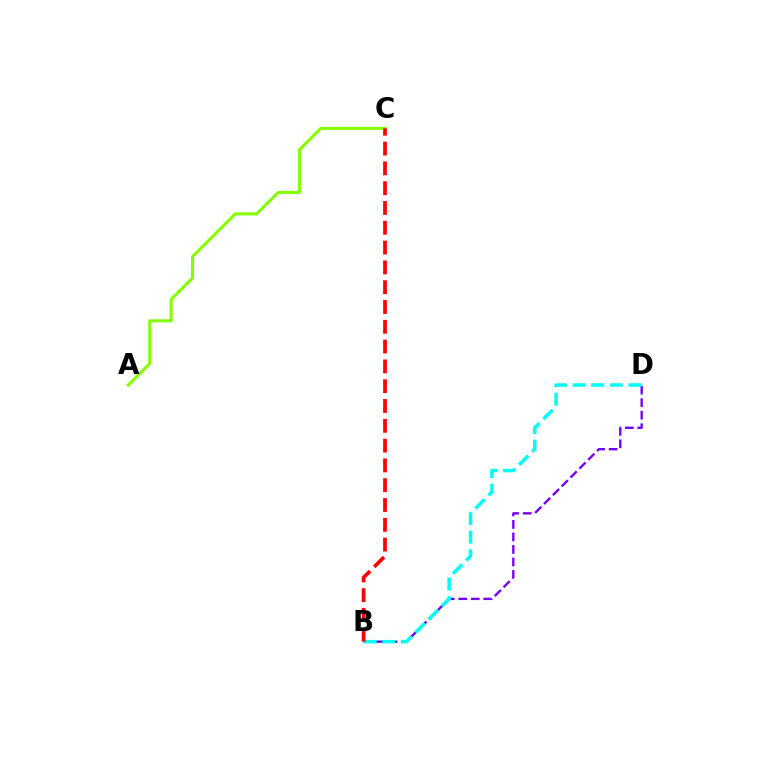{('B', 'D'): [{'color': '#7200ff', 'line_style': 'dashed', 'thickness': 1.7}, {'color': '#00fff6', 'line_style': 'dashed', 'thickness': 2.53}], ('A', 'C'): [{'color': '#84ff00', 'line_style': 'solid', 'thickness': 2.2}], ('B', 'C'): [{'color': '#ff0000', 'line_style': 'dashed', 'thickness': 2.69}]}